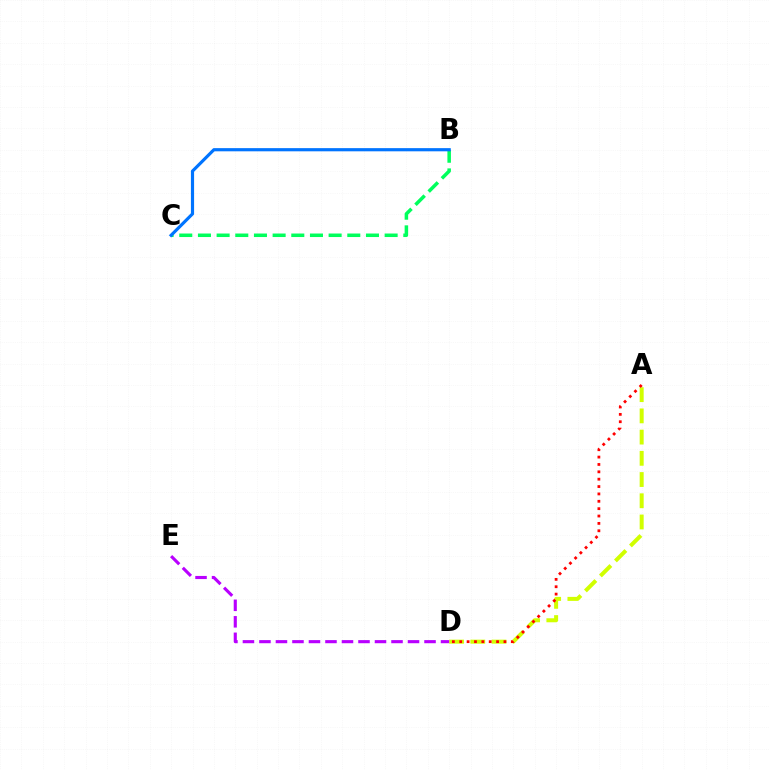{('B', 'C'): [{'color': '#00ff5c', 'line_style': 'dashed', 'thickness': 2.54}, {'color': '#0074ff', 'line_style': 'solid', 'thickness': 2.28}], ('A', 'D'): [{'color': '#d1ff00', 'line_style': 'dashed', 'thickness': 2.88}, {'color': '#ff0000', 'line_style': 'dotted', 'thickness': 2.0}], ('D', 'E'): [{'color': '#b900ff', 'line_style': 'dashed', 'thickness': 2.24}]}